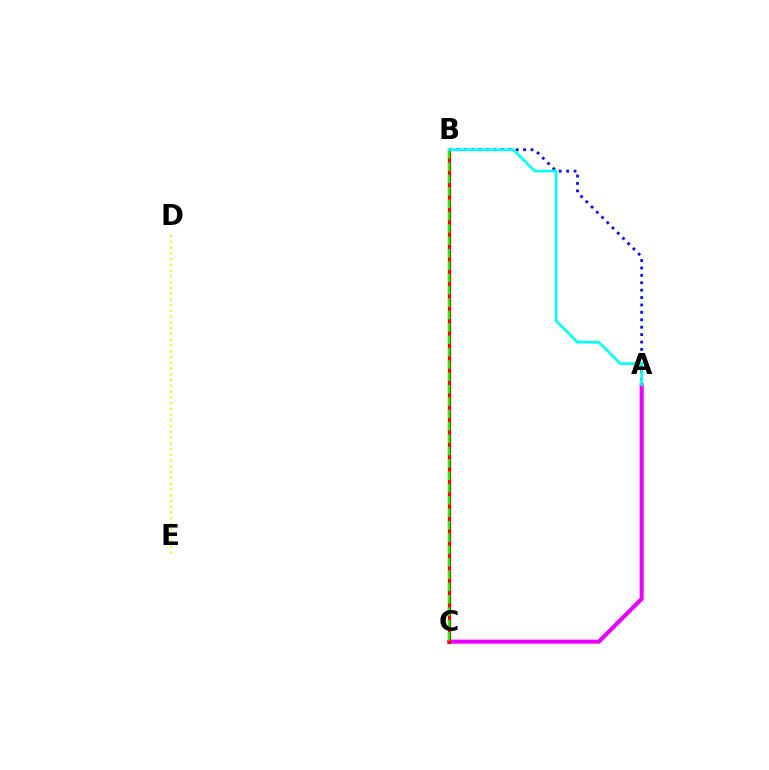{('A', 'B'): [{'color': '#0010ff', 'line_style': 'dotted', 'thickness': 2.01}, {'color': '#00fff6', 'line_style': 'solid', 'thickness': 1.9}], ('A', 'C'): [{'color': '#ee00ff', 'line_style': 'solid', 'thickness': 2.92}], ('B', 'C'): [{'color': '#ff0000', 'line_style': 'solid', 'thickness': 2.34}, {'color': '#08ff00', 'line_style': 'dashed', 'thickness': 1.68}], ('D', 'E'): [{'color': '#fcf500', 'line_style': 'dotted', 'thickness': 1.56}]}